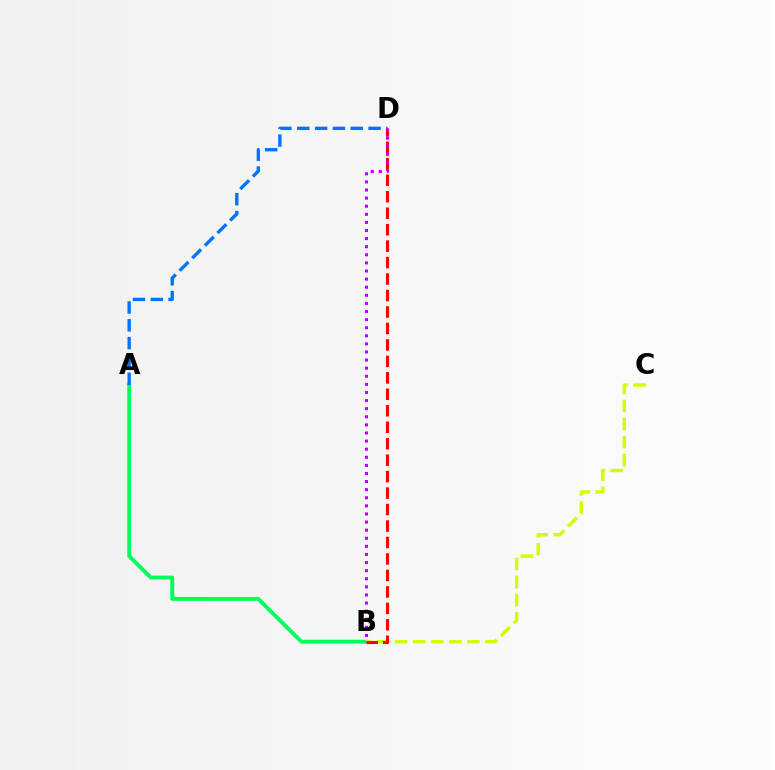{('A', 'B'): [{'color': '#00ff5c', 'line_style': 'solid', 'thickness': 2.78}], ('B', 'C'): [{'color': '#d1ff00', 'line_style': 'dashed', 'thickness': 2.46}], ('A', 'D'): [{'color': '#0074ff', 'line_style': 'dashed', 'thickness': 2.42}], ('B', 'D'): [{'color': '#ff0000', 'line_style': 'dashed', 'thickness': 2.24}, {'color': '#b900ff', 'line_style': 'dotted', 'thickness': 2.2}]}